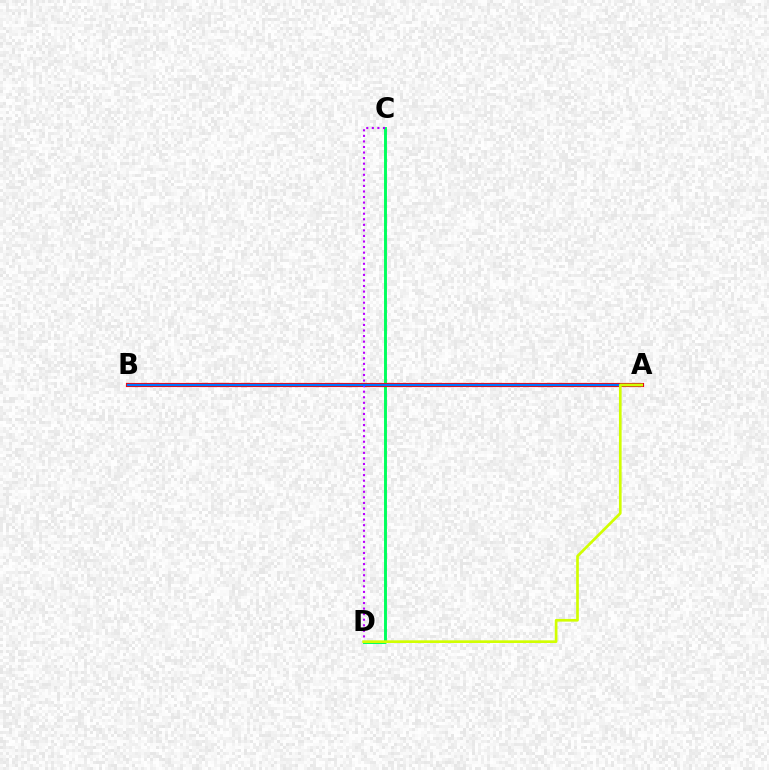{('C', 'D'): [{'color': '#00ff5c', 'line_style': 'solid', 'thickness': 2.1}, {'color': '#b900ff', 'line_style': 'dotted', 'thickness': 1.51}], ('A', 'B'): [{'color': '#ff0000', 'line_style': 'solid', 'thickness': 2.99}, {'color': '#0074ff', 'line_style': 'solid', 'thickness': 1.69}], ('A', 'D'): [{'color': '#d1ff00', 'line_style': 'solid', 'thickness': 1.93}]}